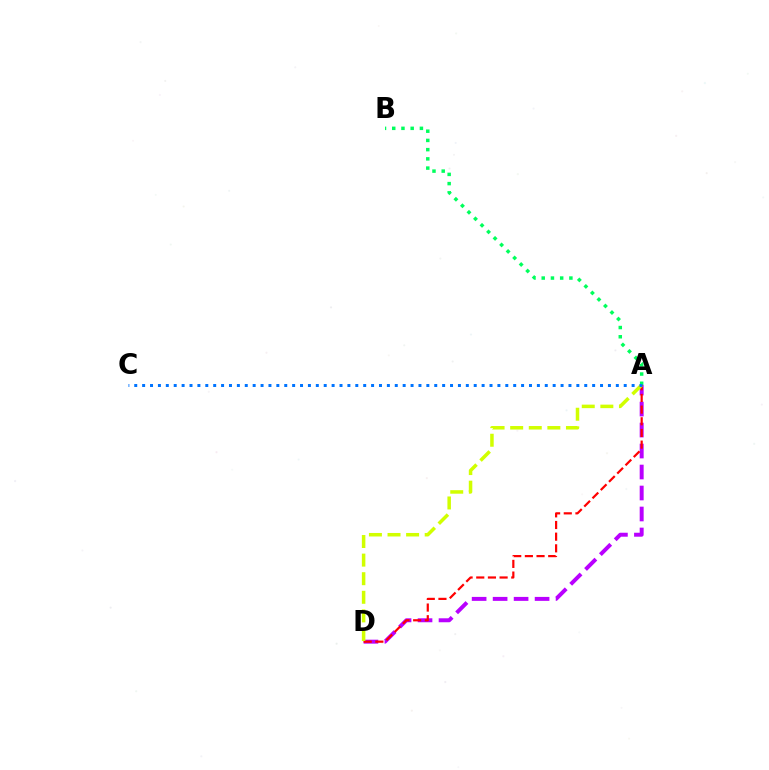{('A', 'D'): [{'color': '#b900ff', 'line_style': 'dashed', 'thickness': 2.85}, {'color': '#ff0000', 'line_style': 'dashed', 'thickness': 1.59}, {'color': '#d1ff00', 'line_style': 'dashed', 'thickness': 2.53}], ('A', 'B'): [{'color': '#00ff5c', 'line_style': 'dotted', 'thickness': 2.51}], ('A', 'C'): [{'color': '#0074ff', 'line_style': 'dotted', 'thickness': 2.15}]}